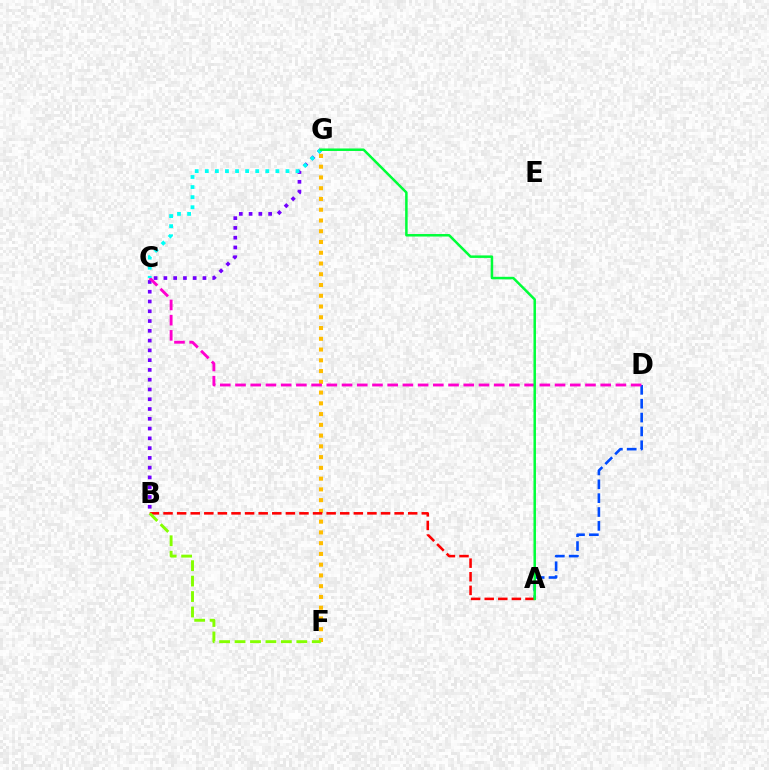{('A', 'D'): [{'color': '#004bff', 'line_style': 'dashed', 'thickness': 1.88}], ('F', 'G'): [{'color': '#ffbd00', 'line_style': 'dotted', 'thickness': 2.92}], ('B', 'G'): [{'color': '#7200ff', 'line_style': 'dotted', 'thickness': 2.66}], ('A', 'B'): [{'color': '#ff0000', 'line_style': 'dashed', 'thickness': 1.85}], ('B', 'F'): [{'color': '#84ff00', 'line_style': 'dashed', 'thickness': 2.1}], ('C', 'D'): [{'color': '#ff00cf', 'line_style': 'dashed', 'thickness': 2.07}], ('C', 'G'): [{'color': '#00fff6', 'line_style': 'dotted', 'thickness': 2.74}], ('A', 'G'): [{'color': '#00ff39', 'line_style': 'solid', 'thickness': 1.8}]}